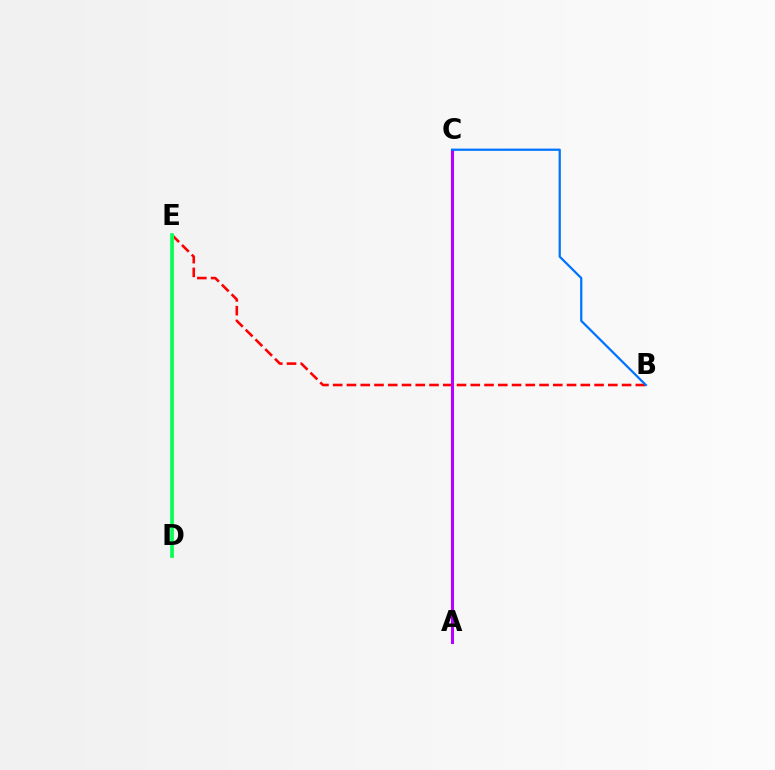{('B', 'E'): [{'color': '#ff0000', 'line_style': 'dashed', 'thickness': 1.87}], ('A', 'C'): [{'color': '#b900ff', 'line_style': 'solid', 'thickness': 2.2}], ('B', 'C'): [{'color': '#0074ff', 'line_style': 'solid', 'thickness': 1.61}], ('D', 'E'): [{'color': '#d1ff00', 'line_style': 'solid', 'thickness': 2.05}, {'color': '#00ff5c', 'line_style': 'solid', 'thickness': 2.59}]}